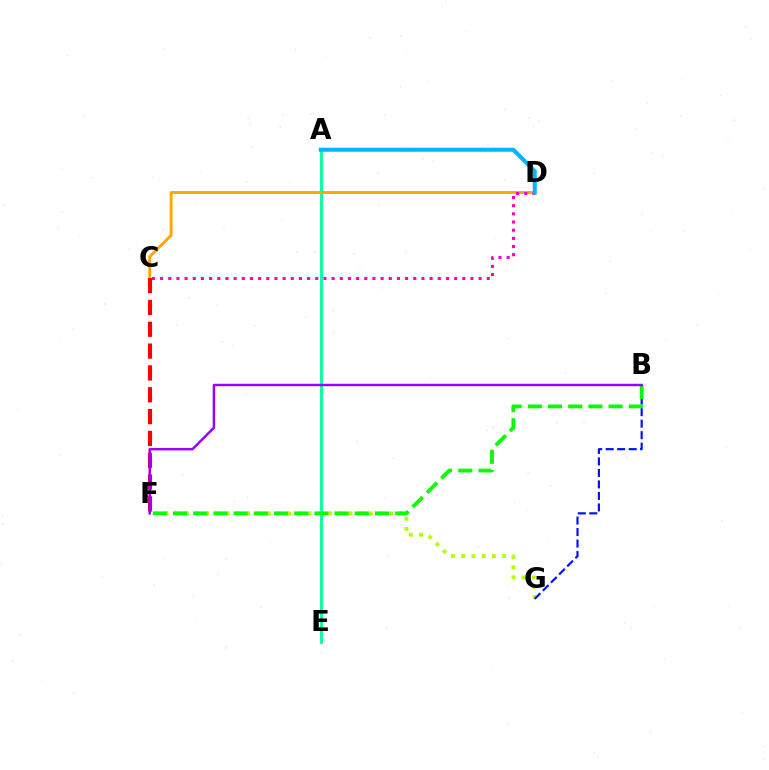{('A', 'E'): [{'color': '#00ff9d', 'line_style': 'solid', 'thickness': 2.01}], ('F', 'G'): [{'color': '#b3ff00', 'line_style': 'dotted', 'thickness': 2.78}], ('C', 'D'): [{'color': '#ffa500', 'line_style': 'solid', 'thickness': 2.07}, {'color': '#ff00bd', 'line_style': 'dotted', 'thickness': 2.22}], ('C', 'F'): [{'color': '#ff0000', 'line_style': 'dashed', 'thickness': 2.97}], ('B', 'G'): [{'color': '#0010ff', 'line_style': 'dashed', 'thickness': 1.56}], ('A', 'D'): [{'color': '#00b5ff', 'line_style': 'solid', 'thickness': 2.9}], ('B', 'F'): [{'color': '#08ff00', 'line_style': 'dashed', 'thickness': 2.74}, {'color': '#9b00ff', 'line_style': 'solid', 'thickness': 1.77}]}